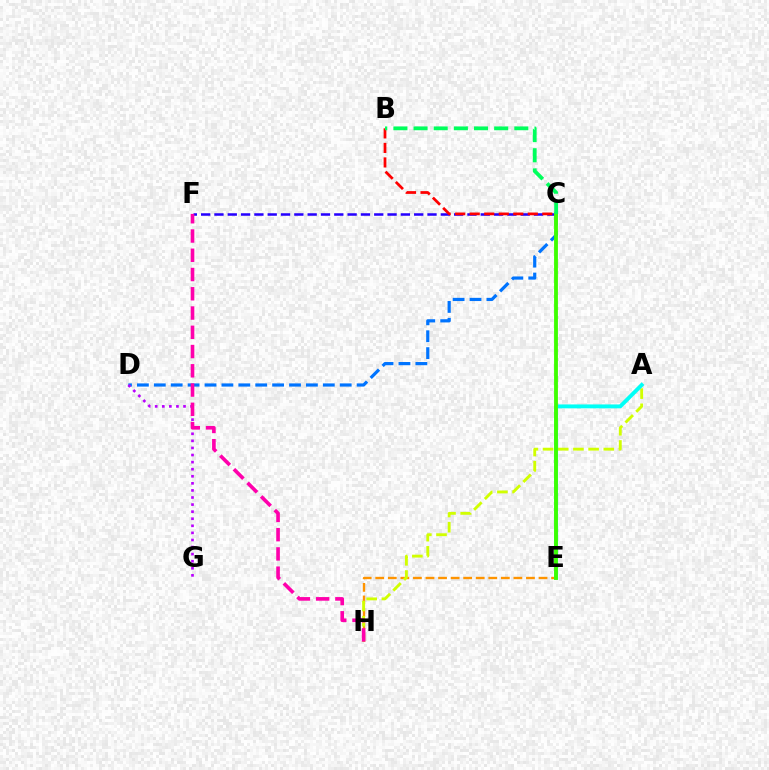{('E', 'H'): [{'color': '#ff9400', 'line_style': 'dashed', 'thickness': 1.71}], ('A', 'H'): [{'color': '#d1ff00', 'line_style': 'dashed', 'thickness': 2.06}], ('C', 'D'): [{'color': '#0074ff', 'line_style': 'dashed', 'thickness': 2.3}], ('C', 'F'): [{'color': '#2500ff', 'line_style': 'dashed', 'thickness': 1.81}], ('A', 'E'): [{'color': '#00fff6', 'line_style': 'solid', 'thickness': 2.81}], ('C', 'E'): [{'color': '#3dff00', 'line_style': 'solid', 'thickness': 2.76}], ('B', 'C'): [{'color': '#ff0000', 'line_style': 'dashed', 'thickness': 1.97}, {'color': '#00ff5c', 'line_style': 'dashed', 'thickness': 2.74}], ('D', 'G'): [{'color': '#b900ff', 'line_style': 'dotted', 'thickness': 1.92}], ('F', 'H'): [{'color': '#ff00ac', 'line_style': 'dashed', 'thickness': 2.62}]}